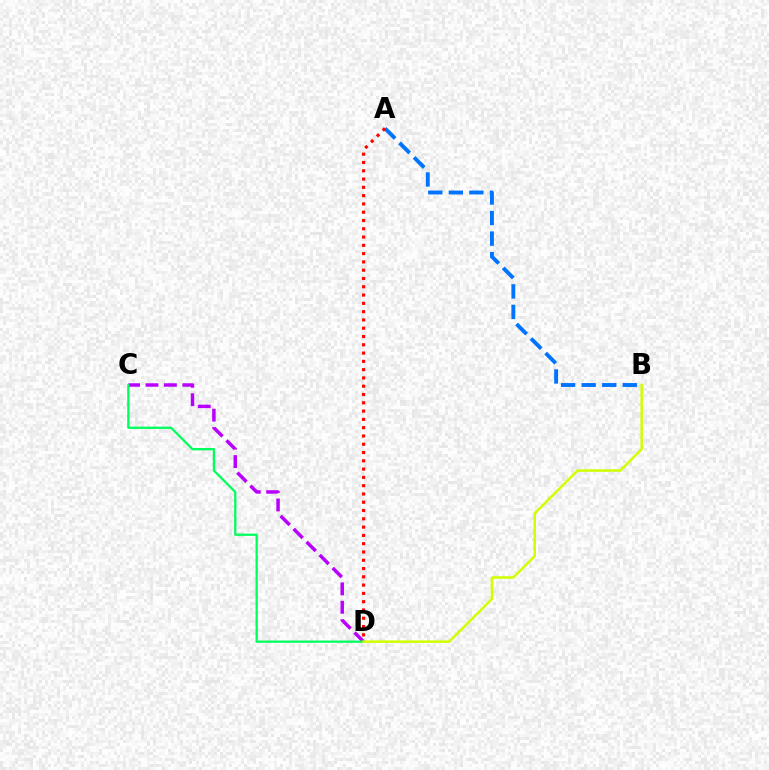{('C', 'D'): [{'color': '#b900ff', 'line_style': 'dashed', 'thickness': 2.5}, {'color': '#00ff5c', 'line_style': 'solid', 'thickness': 1.63}], ('A', 'B'): [{'color': '#0074ff', 'line_style': 'dashed', 'thickness': 2.79}], ('A', 'D'): [{'color': '#ff0000', 'line_style': 'dotted', 'thickness': 2.25}], ('B', 'D'): [{'color': '#d1ff00', 'line_style': 'solid', 'thickness': 1.81}]}